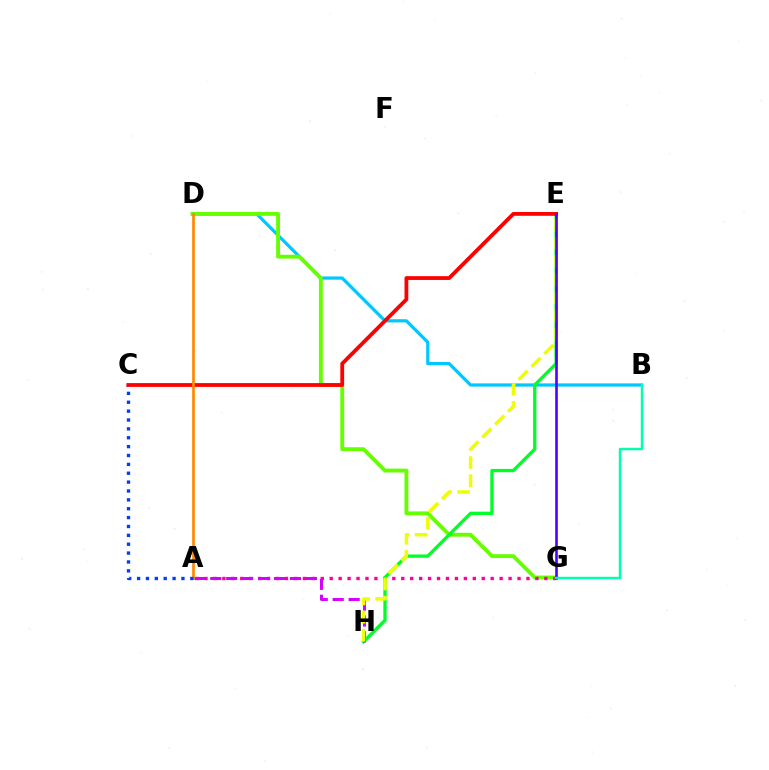{('B', 'D'): [{'color': '#00c7ff', 'line_style': 'solid', 'thickness': 2.32}], ('D', 'G'): [{'color': '#66ff00', 'line_style': 'solid', 'thickness': 2.78}], ('A', 'G'): [{'color': '#ff00a0', 'line_style': 'dotted', 'thickness': 2.43}], ('E', 'H'): [{'color': '#00ff27', 'line_style': 'solid', 'thickness': 2.37}, {'color': '#eeff00', 'line_style': 'dashed', 'thickness': 2.47}], ('A', 'H'): [{'color': '#d600ff', 'line_style': 'dashed', 'thickness': 2.16}], ('C', 'E'): [{'color': '#ff0000', 'line_style': 'solid', 'thickness': 2.73}], ('A', 'D'): [{'color': '#ff8800', 'line_style': 'solid', 'thickness': 1.94}], ('A', 'C'): [{'color': '#003fff', 'line_style': 'dotted', 'thickness': 2.41}], ('E', 'G'): [{'color': '#4f00ff', 'line_style': 'solid', 'thickness': 1.89}], ('B', 'G'): [{'color': '#00ffaf', 'line_style': 'solid', 'thickness': 1.77}]}